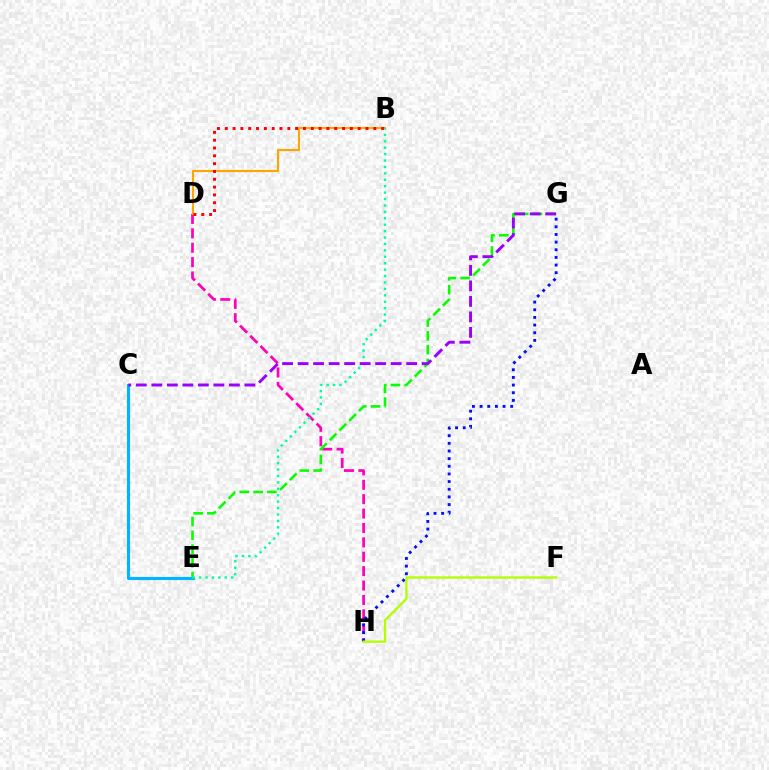{('D', 'H'): [{'color': '#ff00bd', 'line_style': 'dashed', 'thickness': 1.96}], ('B', 'D'): [{'color': '#ffa500', 'line_style': 'solid', 'thickness': 1.51}, {'color': '#ff0000', 'line_style': 'dotted', 'thickness': 2.12}], ('G', 'H'): [{'color': '#0010ff', 'line_style': 'dotted', 'thickness': 2.08}], ('C', 'E'): [{'color': '#00b5ff', 'line_style': 'solid', 'thickness': 2.24}], ('E', 'G'): [{'color': '#08ff00', 'line_style': 'dashed', 'thickness': 1.87}], ('F', 'H'): [{'color': '#b3ff00', 'line_style': 'solid', 'thickness': 1.69}], ('B', 'E'): [{'color': '#00ff9d', 'line_style': 'dotted', 'thickness': 1.74}], ('C', 'G'): [{'color': '#9b00ff', 'line_style': 'dashed', 'thickness': 2.11}]}